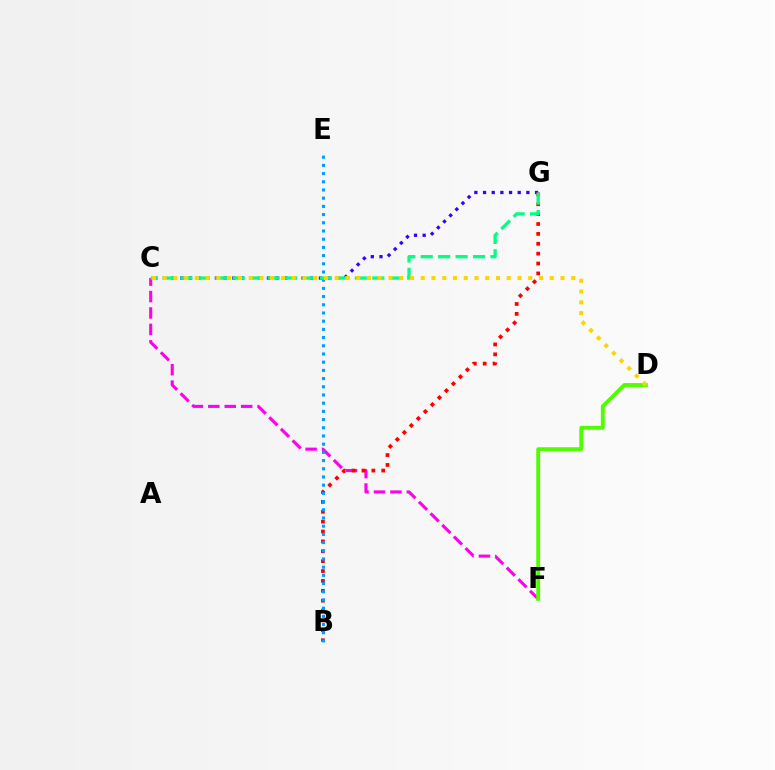{('C', 'F'): [{'color': '#ff00ed', 'line_style': 'dashed', 'thickness': 2.23}], ('C', 'G'): [{'color': '#3700ff', 'line_style': 'dotted', 'thickness': 2.36}, {'color': '#00ff86', 'line_style': 'dashed', 'thickness': 2.37}], ('B', 'G'): [{'color': '#ff0000', 'line_style': 'dotted', 'thickness': 2.68}], ('B', 'E'): [{'color': '#009eff', 'line_style': 'dotted', 'thickness': 2.23}], ('D', 'F'): [{'color': '#4fff00', 'line_style': 'solid', 'thickness': 2.79}], ('C', 'D'): [{'color': '#ffd500', 'line_style': 'dotted', 'thickness': 2.92}]}